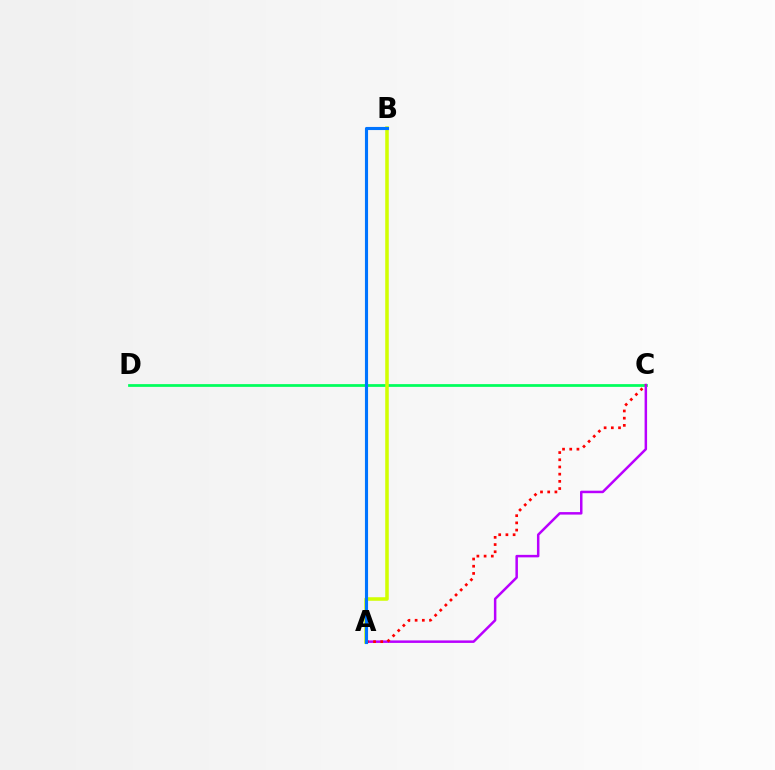{('C', 'D'): [{'color': '#00ff5c', 'line_style': 'solid', 'thickness': 1.98}], ('A', 'C'): [{'color': '#b900ff', 'line_style': 'solid', 'thickness': 1.8}, {'color': '#ff0000', 'line_style': 'dotted', 'thickness': 1.96}], ('A', 'B'): [{'color': '#d1ff00', 'line_style': 'solid', 'thickness': 2.54}, {'color': '#0074ff', 'line_style': 'solid', 'thickness': 2.24}]}